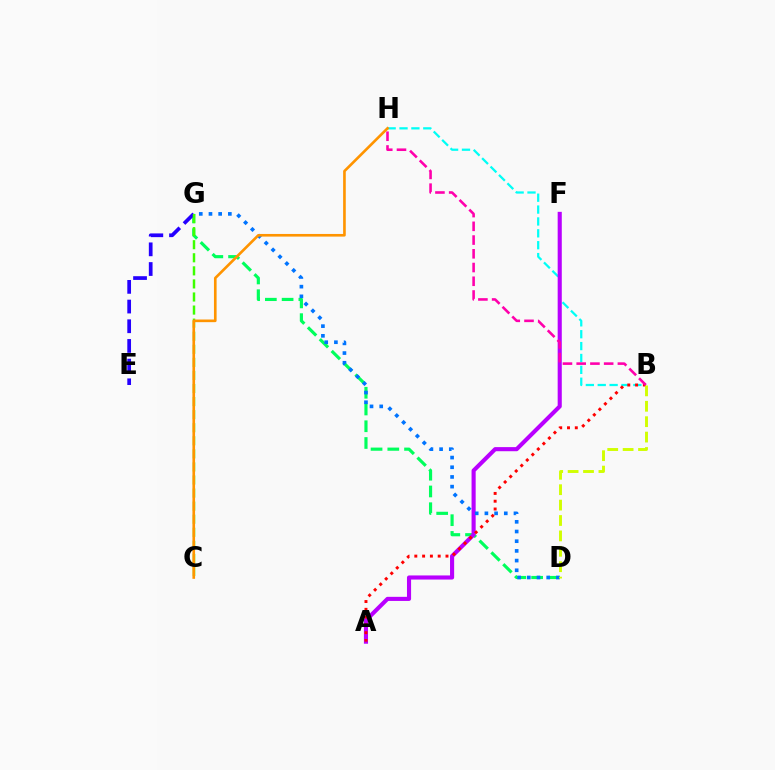{('B', 'H'): [{'color': '#00fff6', 'line_style': 'dashed', 'thickness': 1.61}, {'color': '#ff00ac', 'line_style': 'dashed', 'thickness': 1.87}], ('D', 'G'): [{'color': '#00ff5c', 'line_style': 'dashed', 'thickness': 2.28}, {'color': '#0074ff', 'line_style': 'dotted', 'thickness': 2.63}], ('E', 'G'): [{'color': '#2500ff', 'line_style': 'dashed', 'thickness': 2.67}], ('C', 'G'): [{'color': '#3dff00', 'line_style': 'dashed', 'thickness': 1.78}], ('A', 'F'): [{'color': '#b900ff', 'line_style': 'solid', 'thickness': 2.96}], ('A', 'B'): [{'color': '#ff0000', 'line_style': 'dotted', 'thickness': 2.12}], ('C', 'H'): [{'color': '#ff9400', 'line_style': 'solid', 'thickness': 1.9}], ('B', 'D'): [{'color': '#d1ff00', 'line_style': 'dashed', 'thickness': 2.09}]}